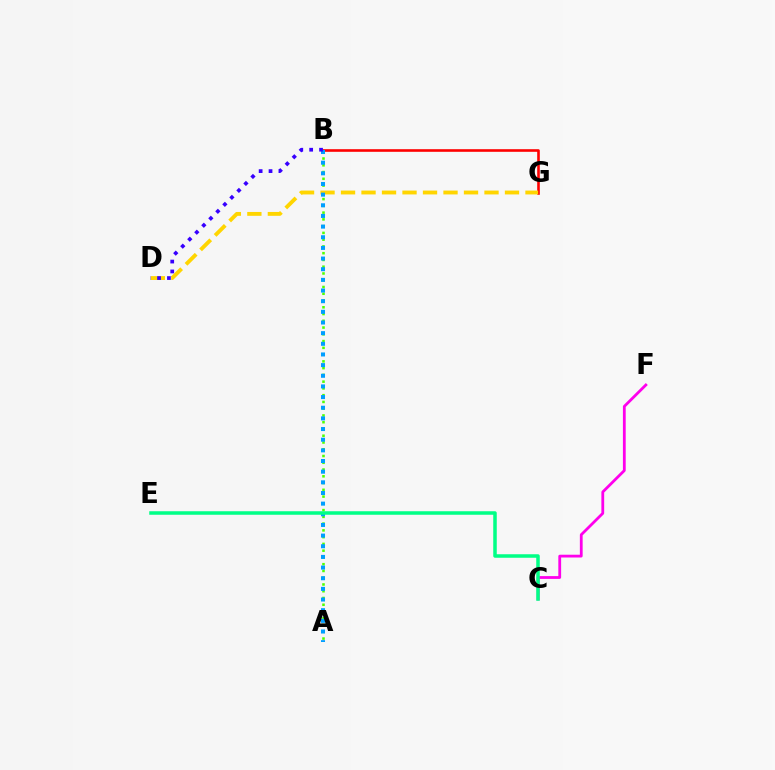{('C', 'F'): [{'color': '#ff00ed', 'line_style': 'solid', 'thickness': 2.01}], ('A', 'B'): [{'color': '#4fff00', 'line_style': 'dotted', 'thickness': 1.84}, {'color': '#009eff', 'line_style': 'dotted', 'thickness': 2.9}], ('B', 'G'): [{'color': '#ff0000', 'line_style': 'solid', 'thickness': 1.88}], ('D', 'G'): [{'color': '#ffd500', 'line_style': 'dashed', 'thickness': 2.78}], ('B', 'D'): [{'color': '#3700ff', 'line_style': 'dotted', 'thickness': 2.69}], ('C', 'E'): [{'color': '#00ff86', 'line_style': 'solid', 'thickness': 2.53}]}